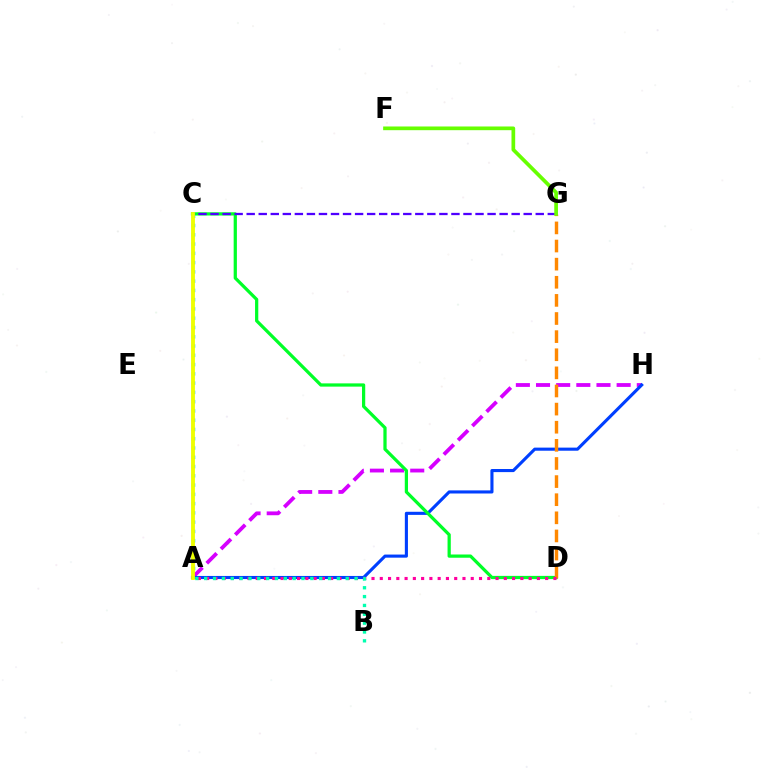{('A', 'H'): [{'color': '#d600ff', 'line_style': 'dashed', 'thickness': 2.74}, {'color': '#003fff', 'line_style': 'solid', 'thickness': 2.23}], ('A', 'C'): [{'color': '#00c7ff', 'line_style': 'dotted', 'thickness': 2.52}, {'color': '#ff0000', 'line_style': 'solid', 'thickness': 1.51}, {'color': '#eeff00', 'line_style': 'solid', 'thickness': 2.76}], ('C', 'D'): [{'color': '#00ff27', 'line_style': 'solid', 'thickness': 2.33}], ('C', 'G'): [{'color': '#4f00ff', 'line_style': 'dashed', 'thickness': 1.64}], ('D', 'G'): [{'color': '#ff8800', 'line_style': 'dashed', 'thickness': 2.46}], ('F', 'G'): [{'color': '#66ff00', 'line_style': 'solid', 'thickness': 2.66}], ('A', 'D'): [{'color': '#ff00a0', 'line_style': 'dotted', 'thickness': 2.25}], ('A', 'B'): [{'color': '#00ffaf', 'line_style': 'dotted', 'thickness': 2.4}]}